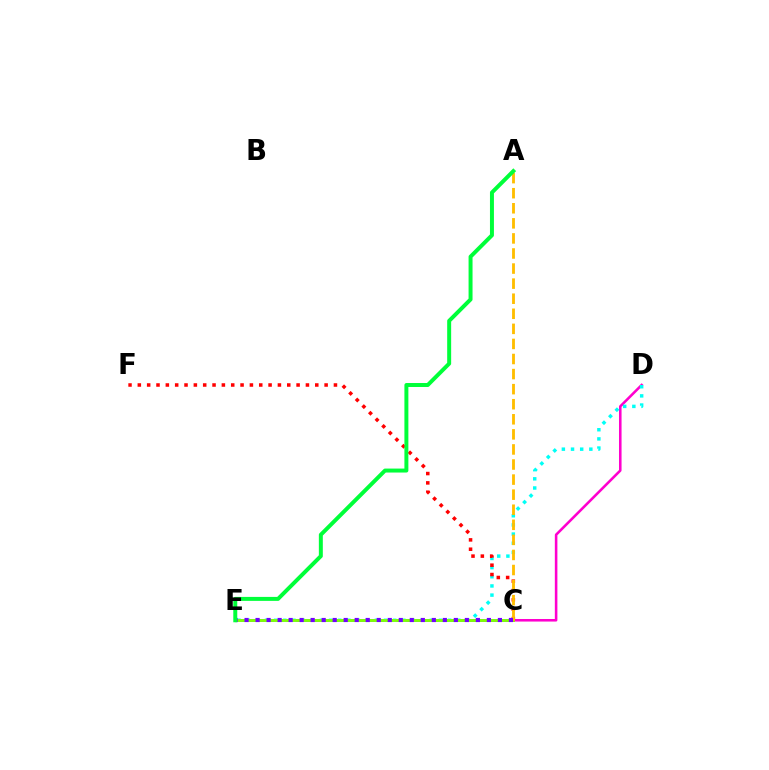{('C', 'E'): [{'color': '#004bff', 'line_style': 'solid', 'thickness': 1.86}, {'color': '#84ff00', 'line_style': 'solid', 'thickness': 2.03}, {'color': '#7200ff', 'line_style': 'dotted', 'thickness': 2.99}], ('C', 'D'): [{'color': '#ff00cf', 'line_style': 'solid', 'thickness': 1.85}], ('D', 'E'): [{'color': '#00fff6', 'line_style': 'dotted', 'thickness': 2.49}], ('C', 'F'): [{'color': '#ff0000', 'line_style': 'dotted', 'thickness': 2.54}], ('A', 'C'): [{'color': '#ffbd00', 'line_style': 'dashed', 'thickness': 2.05}], ('A', 'E'): [{'color': '#00ff39', 'line_style': 'solid', 'thickness': 2.86}]}